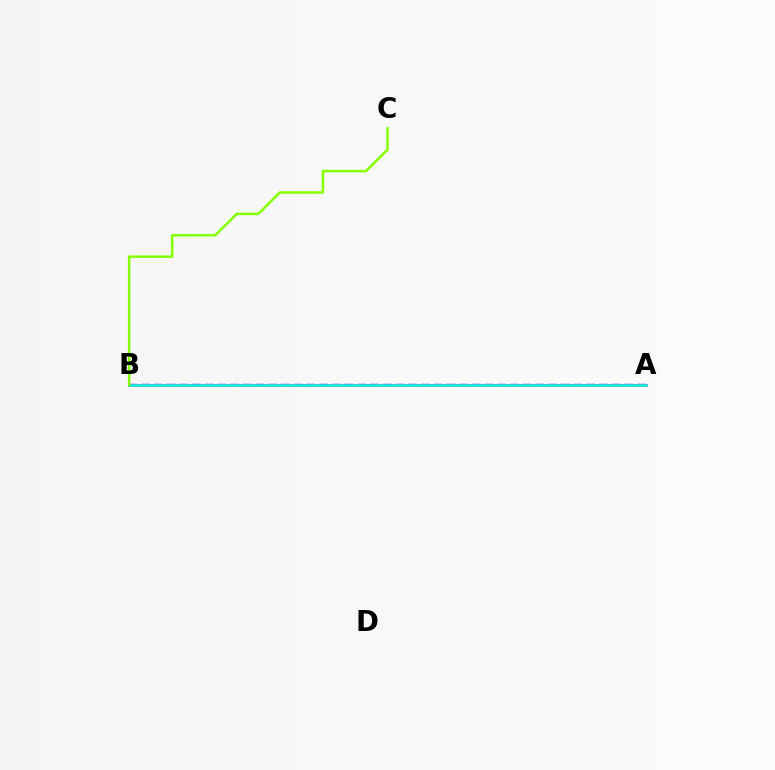{('A', 'B'): [{'color': '#7200ff', 'line_style': 'dashed', 'thickness': 1.73}, {'color': '#ff0000', 'line_style': 'solid', 'thickness': 1.88}, {'color': '#00fff6', 'line_style': 'solid', 'thickness': 1.84}], ('B', 'C'): [{'color': '#84ff00', 'line_style': 'solid', 'thickness': 1.8}]}